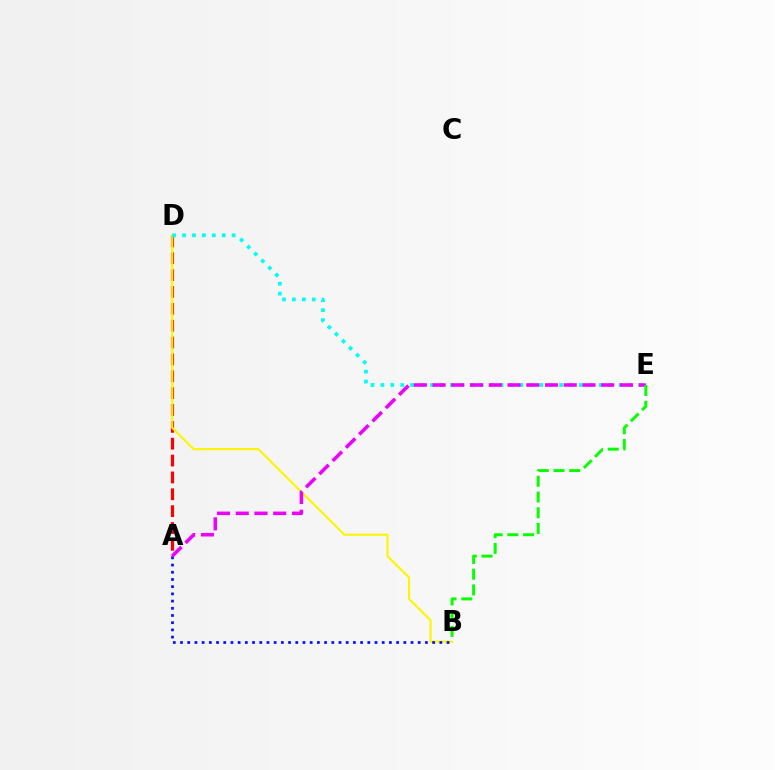{('A', 'D'): [{'color': '#ff0000', 'line_style': 'dashed', 'thickness': 2.29}], ('B', 'D'): [{'color': '#fcf500', 'line_style': 'solid', 'thickness': 1.52}], ('A', 'B'): [{'color': '#0010ff', 'line_style': 'dotted', 'thickness': 1.96}], ('D', 'E'): [{'color': '#00fff6', 'line_style': 'dotted', 'thickness': 2.7}], ('A', 'E'): [{'color': '#ee00ff', 'line_style': 'dashed', 'thickness': 2.55}], ('B', 'E'): [{'color': '#08ff00', 'line_style': 'dashed', 'thickness': 2.14}]}